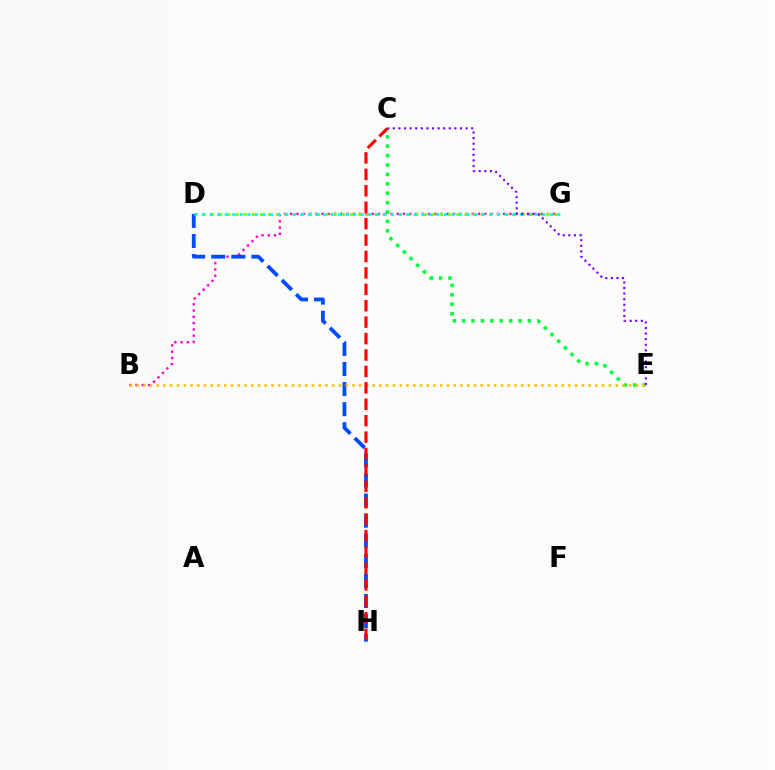{('B', 'G'): [{'color': '#ff00cf', 'line_style': 'dotted', 'thickness': 1.7}], ('D', 'G'): [{'color': '#84ff00', 'line_style': 'dotted', 'thickness': 2.22}, {'color': '#00fff6', 'line_style': 'dotted', 'thickness': 2.05}], ('D', 'H'): [{'color': '#004bff', 'line_style': 'dashed', 'thickness': 2.73}], ('C', 'E'): [{'color': '#00ff39', 'line_style': 'dotted', 'thickness': 2.55}, {'color': '#7200ff', 'line_style': 'dotted', 'thickness': 1.52}], ('B', 'E'): [{'color': '#ffbd00', 'line_style': 'dotted', 'thickness': 1.83}], ('C', 'H'): [{'color': '#ff0000', 'line_style': 'dashed', 'thickness': 2.23}]}